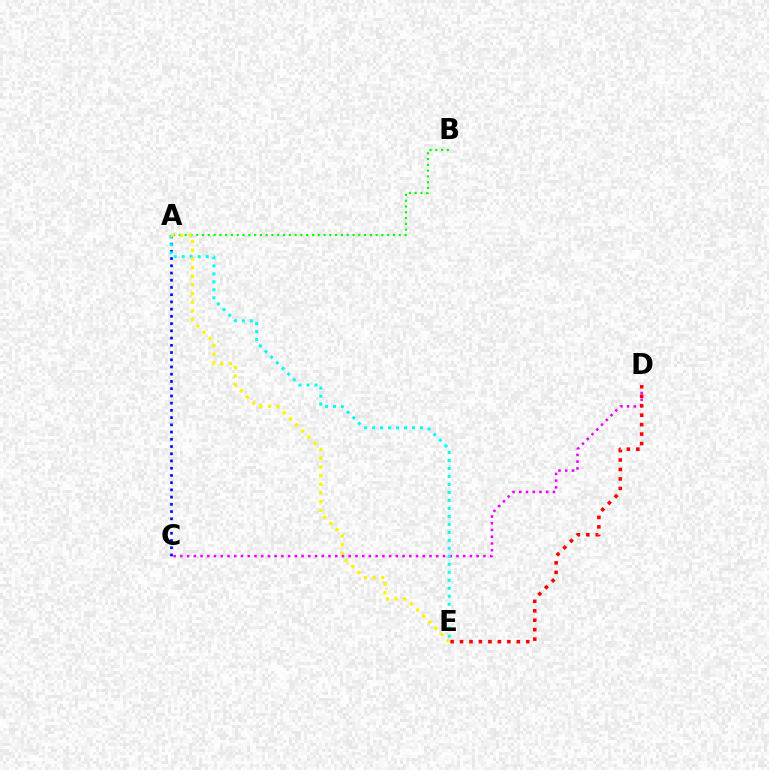{('A', 'C'): [{'color': '#0010ff', 'line_style': 'dotted', 'thickness': 1.96}], ('A', 'B'): [{'color': '#08ff00', 'line_style': 'dotted', 'thickness': 1.57}], ('C', 'D'): [{'color': '#ee00ff', 'line_style': 'dotted', 'thickness': 1.83}], ('D', 'E'): [{'color': '#ff0000', 'line_style': 'dotted', 'thickness': 2.57}], ('A', 'E'): [{'color': '#00fff6', 'line_style': 'dotted', 'thickness': 2.17}, {'color': '#fcf500', 'line_style': 'dotted', 'thickness': 2.36}]}